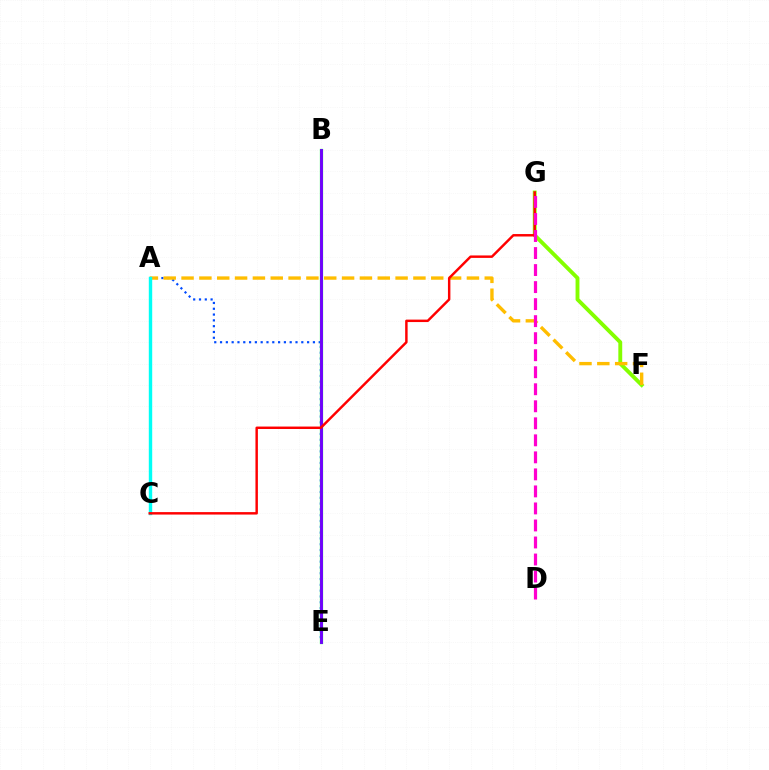{('F', 'G'): [{'color': '#84ff00', 'line_style': 'solid', 'thickness': 2.79}], ('A', 'E'): [{'color': '#004bff', 'line_style': 'dotted', 'thickness': 1.58}], ('B', 'E'): [{'color': '#00ff39', 'line_style': 'solid', 'thickness': 2.33}, {'color': '#7200ff', 'line_style': 'solid', 'thickness': 2.09}], ('A', 'F'): [{'color': '#ffbd00', 'line_style': 'dashed', 'thickness': 2.42}], ('A', 'C'): [{'color': '#00fff6', 'line_style': 'solid', 'thickness': 2.45}], ('C', 'G'): [{'color': '#ff0000', 'line_style': 'solid', 'thickness': 1.77}], ('D', 'G'): [{'color': '#ff00cf', 'line_style': 'dashed', 'thickness': 2.31}]}